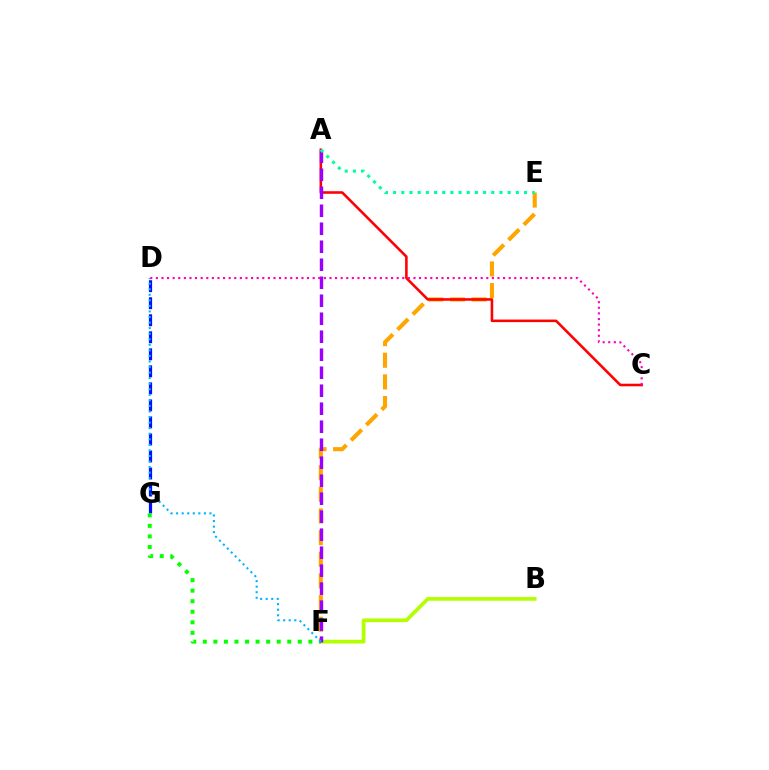{('E', 'F'): [{'color': '#ffa500', 'line_style': 'dashed', 'thickness': 2.94}], ('B', 'F'): [{'color': '#b3ff00', 'line_style': 'solid', 'thickness': 2.68}], ('D', 'G'): [{'color': '#0010ff', 'line_style': 'dashed', 'thickness': 2.31}], ('A', 'C'): [{'color': '#ff0000', 'line_style': 'solid', 'thickness': 1.86}], ('F', 'G'): [{'color': '#08ff00', 'line_style': 'dotted', 'thickness': 2.87}], ('A', 'F'): [{'color': '#9b00ff', 'line_style': 'dashed', 'thickness': 2.44}], ('D', 'F'): [{'color': '#00b5ff', 'line_style': 'dotted', 'thickness': 1.51}], ('A', 'E'): [{'color': '#00ff9d', 'line_style': 'dotted', 'thickness': 2.22}], ('C', 'D'): [{'color': '#ff00bd', 'line_style': 'dotted', 'thickness': 1.52}]}